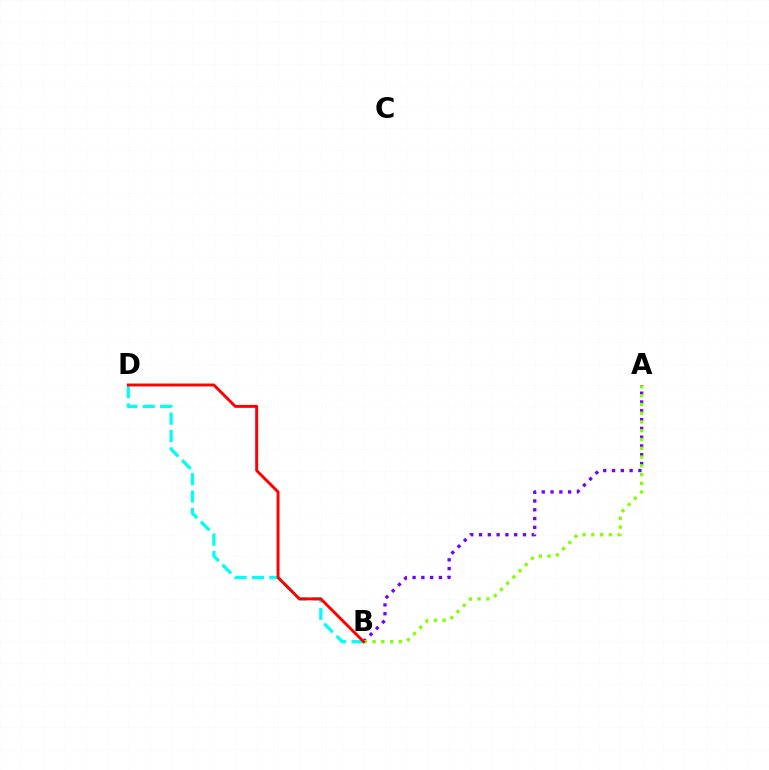{('A', 'B'): [{'color': '#7200ff', 'line_style': 'dotted', 'thickness': 2.39}, {'color': '#84ff00', 'line_style': 'dotted', 'thickness': 2.38}], ('B', 'D'): [{'color': '#00fff6', 'line_style': 'dashed', 'thickness': 2.36}, {'color': '#ff0000', 'line_style': 'solid', 'thickness': 2.11}]}